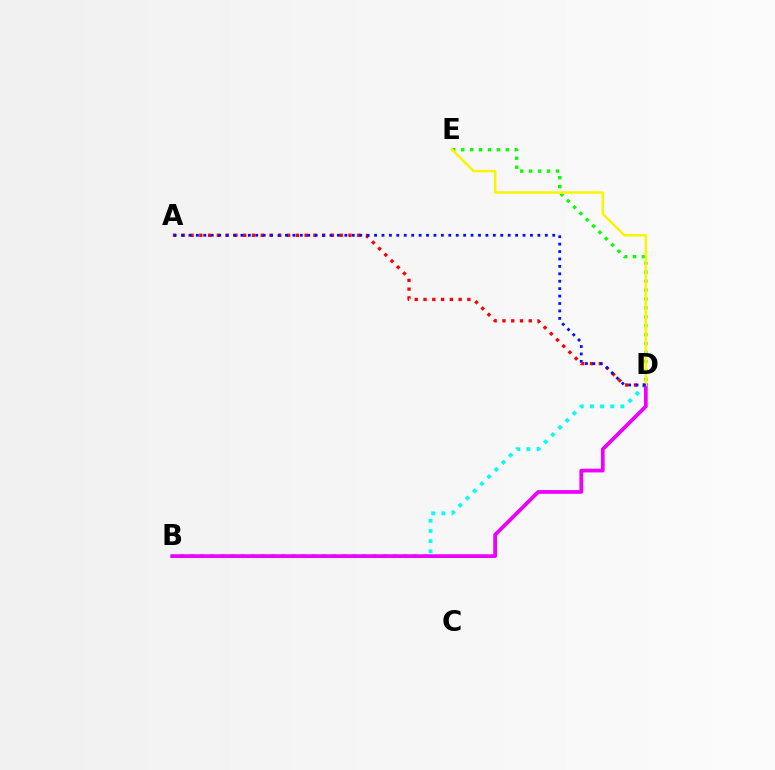{('B', 'D'): [{'color': '#00fff6', 'line_style': 'dotted', 'thickness': 2.75}, {'color': '#ee00ff', 'line_style': 'solid', 'thickness': 2.69}], ('A', 'D'): [{'color': '#ff0000', 'line_style': 'dotted', 'thickness': 2.38}, {'color': '#0010ff', 'line_style': 'dotted', 'thickness': 2.02}], ('D', 'E'): [{'color': '#08ff00', 'line_style': 'dotted', 'thickness': 2.43}, {'color': '#fcf500', 'line_style': 'solid', 'thickness': 1.78}]}